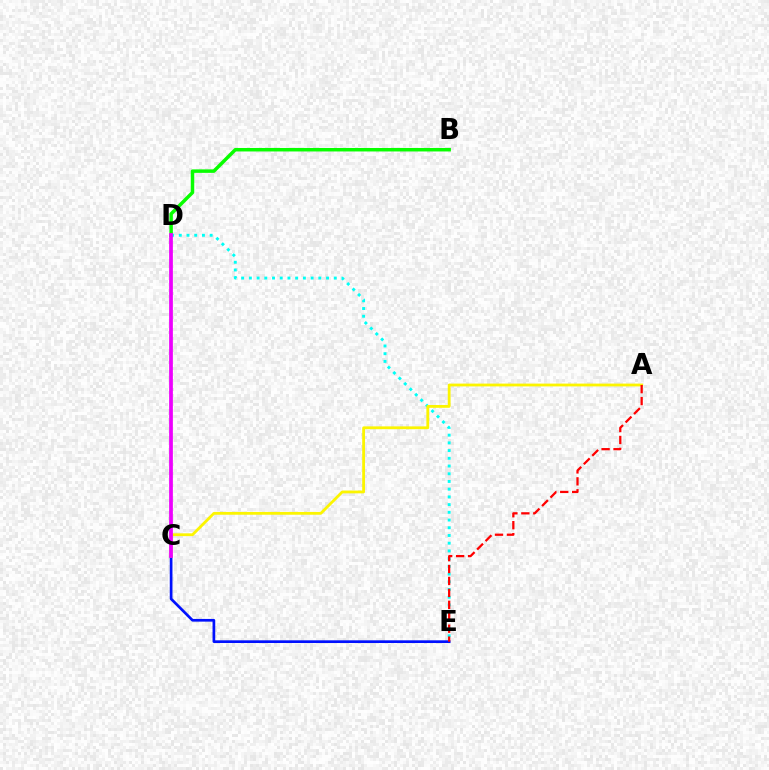{('C', 'E'): [{'color': '#0010ff', 'line_style': 'solid', 'thickness': 1.94}], ('B', 'D'): [{'color': '#08ff00', 'line_style': 'solid', 'thickness': 2.51}], ('D', 'E'): [{'color': '#00fff6', 'line_style': 'dotted', 'thickness': 2.1}], ('A', 'C'): [{'color': '#fcf500', 'line_style': 'solid', 'thickness': 2.02}], ('C', 'D'): [{'color': '#ee00ff', 'line_style': 'solid', 'thickness': 2.7}], ('A', 'E'): [{'color': '#ff0000', 'line_style': 'dashed', 'thickness': 1.62}]}